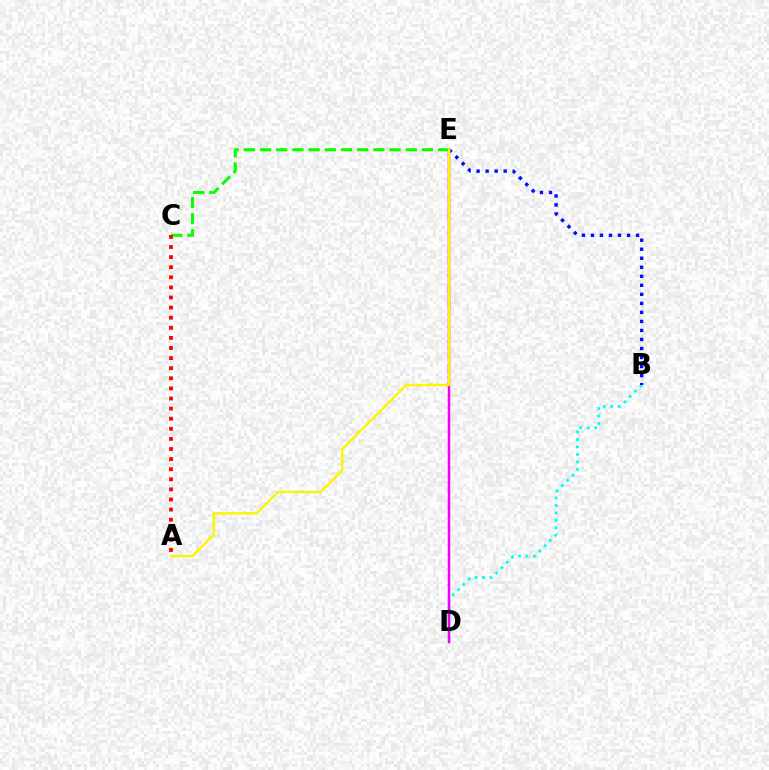{('B', 'D'): [{'color': '#00fff6', 'line_style': 'dotted', 'thickness': 2.03}], ('D', 'E'): [{'color': '#ee00ff', 'line_style': 'solid', 'thickness': 1.8}], ('B', 'E'): [{'color': '#0010ff', 'line_style': 'dotted', 'thickness': 2.45}], ('C', 'E'): [{'color': '#08ff00', 'line_style': 'dashed', 'thickness': 2.2}], ('A', 'E'): [{'color': '#fcf500', 'line_style': 'solid', 'thickness': 1.73}], ('A', 'C'): [{'color': '#ff0000', 'line_style': 'dotted', 'thickness': 2.74}]}